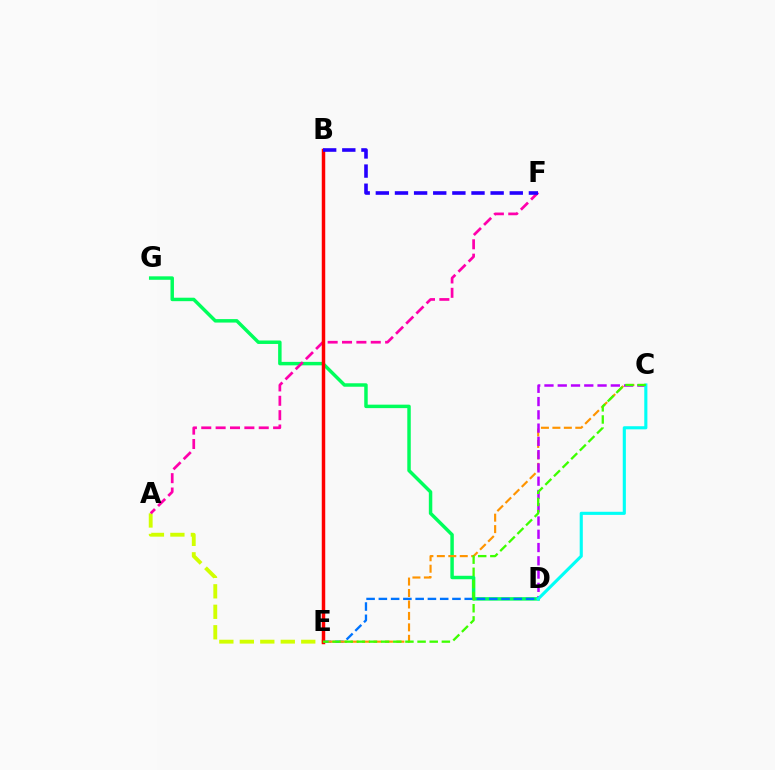{('D', 'G'): [{'color': '#00ff5c', 'line_style': 'solid', 'thickness': 2.49}], ('D', 'E'): [{'color': '#0074ff', 'line_style': 'dashed', 'thickness': 1.67}], ('A', 'E'): [{'color': '#d1ff00', 'line_style': 'dashed', 'thickness': 2.78}], ('C', 'E'): [{'color': '#ff9400', 'line_style': 'dashed', 'thickness': 1.56}, {'color': '#3dff00', 'line_style': 'dashed', 'thickness': 1.65}], ('C', 'D'): [{'color': '#b900ff', 'line_style': 'dashed', 'thickness': 1.8}, {'color': '#00fff6', 'line_style': 'solid', 'thickness': 2.24}], ('A', 'F'): [{'color': '#ff00ac', 'line_style': 'dashed', 'thickness': 1.95}], ('B', 'E'): [{'color': '#ff0000', 'line_style': 'solid', 'thickness': 2.49}], ('B', 'F'): [{'color': '#2500ff', 'line_style': 'dashed', 'thickness': 2.6}]}